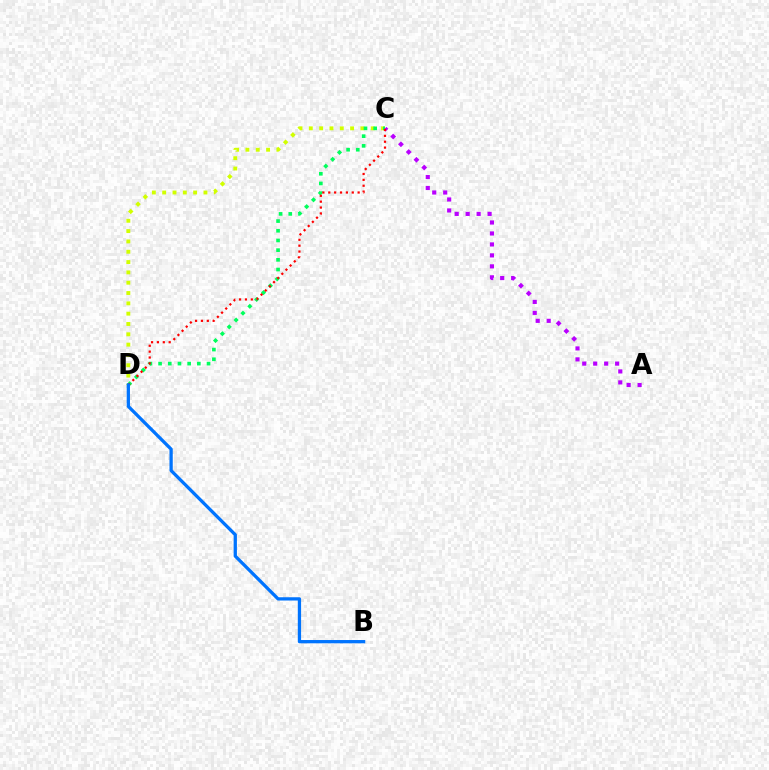{('C', 'D'): [{'color': '#d1ff00', 'line_style': 'dotted', 'thickness': 2.8}, {'color': '#00ff5c', 'line_style': 'dotted', 'thickness': 2.63}, {'color': '#ff0000', 'line_style': 'dotted', 'thickness': 1.6}], ('A', 'C'): [{'color': '#b900ff', 'line_style': 'dotted', 'thickness': 2.98}], ('B', 'D'): [{'color': '#0074ff', 'line_style': 'solid', 'thickness': 2.36}]}